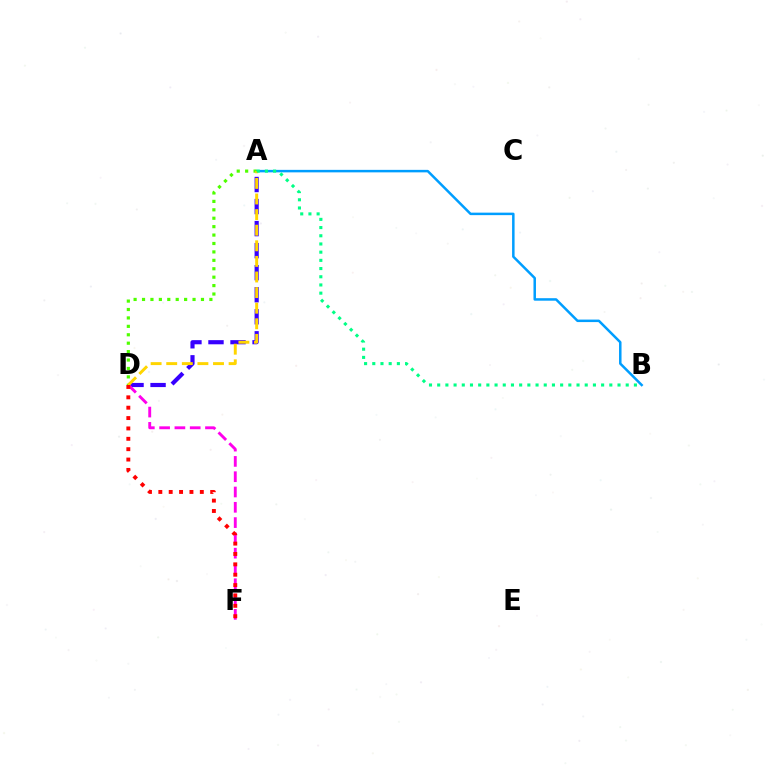{('A', 'B'): [{'color': '#009eff', 'line_style': 'solid', 'thickness': 1.8}, {'color': '#00ff86', 'line_style': 'dotted', 'thickness': 2.23}], ('A', 'D'): [{'color': '#3700ff', 'line_style': 'dashed', 'thickness': 2.99}, {'color': '#4fff00', 'line_style': 'dotted', 'thickness': 2.29}, {'color': '#ffd500', 'line_style': 'dashed', 'thickness': 2.12}], ('D', 'F'): [{'color': '#ff00ed', 'line_style': 'dashed', 'thickness': 2.08}, {'color': '#ff0000', 'line_style': 'dotted', 'thickness': 2.82}]}